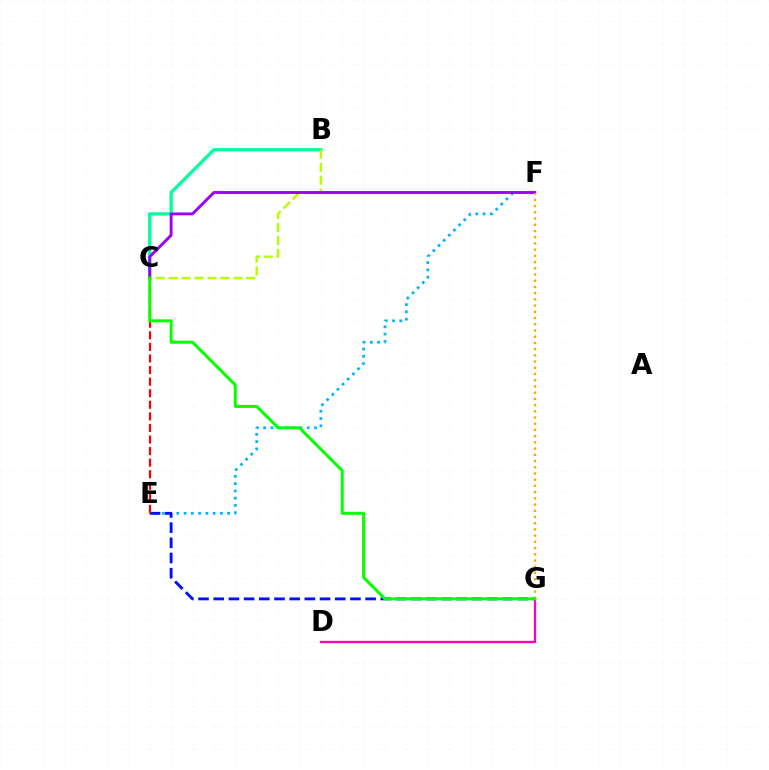{('E', 'F'): [{'color': '#00b5ff', 'line_style': 'dotted', 'thickness': 1.97}], ('B', 'C'): [{'color': '#00ff9d', 'line_style': 'solid', 'thickness': 2.35}, {'color': '#b3ff00', 'line_style': 'dashed', 'thickness': 1.76}], ('E', 'G'): [{'color': '#0010ff', 'line_style': 'dashed', 'thickness': 2.06}], ('D', 'G'): [{'color': '#ff00bd', 'line_style': 'solid', 'thickness': 1.67}], ('C', 'F'): [{'color': '#9b00ff', 'line_style': 'solid', 'thickness': 2.08}], ('C', 'E'): [{'color': '#ff0000', 'line_style': 'dashed', 'thickness': 1.57}], ('F', 'G'): [{'color': '#ffa500', 'line_style': 'dotted', 'thickness': 1.69}], ('C', 'G'): [{'color': '#08ff00', 'line_style': 'solid', 'thickness': 2.16}]}